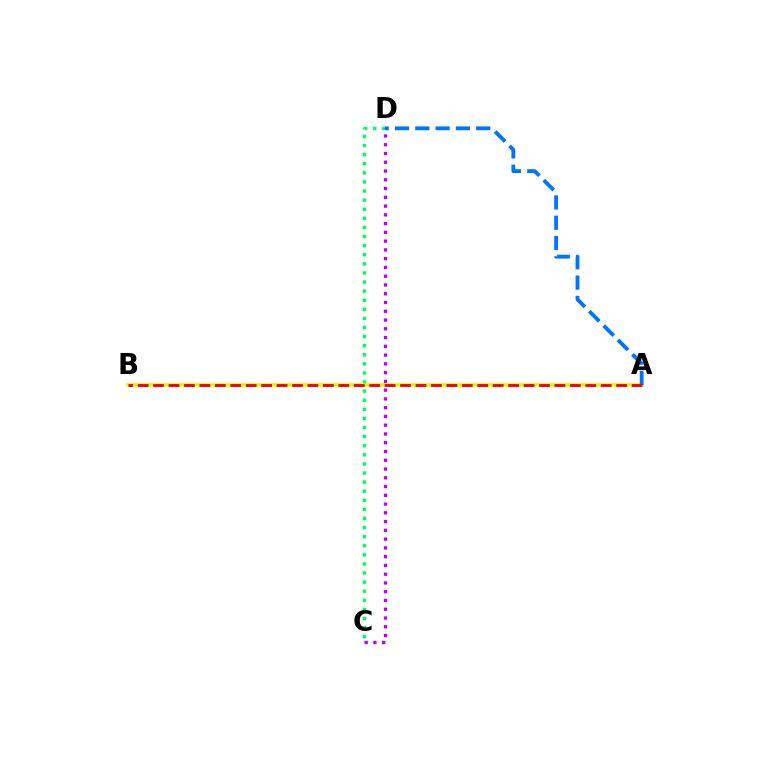{('C', 'D'): [{'color': '#00ff5c', 'line_style': 'dotted', 'thickness': 2.47}, {'color': '#b900ff', 'line_style': 'dotted', 'thickness': 2.38}], ('A', 'B'): [{'color': '#d1ff00', 'line_style': 'solid', 'thickness': 2.55}, {'color': '#ff0000', 'line_style': 'dashed', 'thickness': 2.1}], ('A', 'D'): [{'color': '#0074ff', 'line_style': 'dashed', 'thickness': 2.76}]}